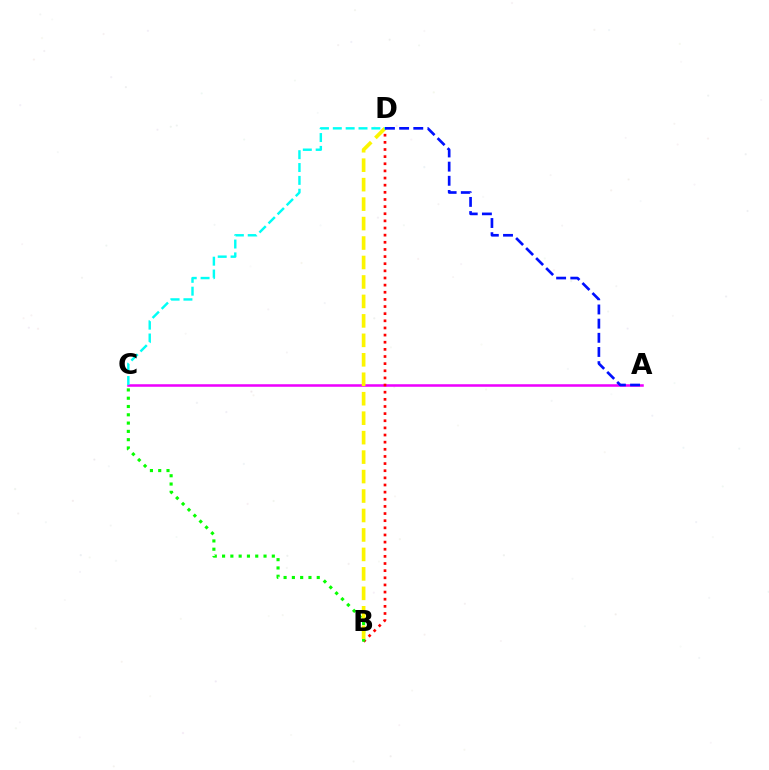{('A', 'C'): [{'color': '#ee00ff', 'line_style': 'solid', 'thickness': 1.83}], ('B', 'D'): [{'color': '#ff0000', 'line_style': 'dotted', 'thickness': 1.94}, {'color': '#fcf500', 'line_style': 'dashed', 'thickness': 2.64}], ('B', 'C'): [{'color': '#08ff00', 'line_style': 'dotted', 'thickness': 2.25}], ('C', 'D'): [{'color': '#00fff6', 'line_style': 'dashed', 'thickness': 1.75}], ('A', 'D'): [{'color': '#0010ff', 'line_style': 'dashed', 'thickness': 1.92}]}